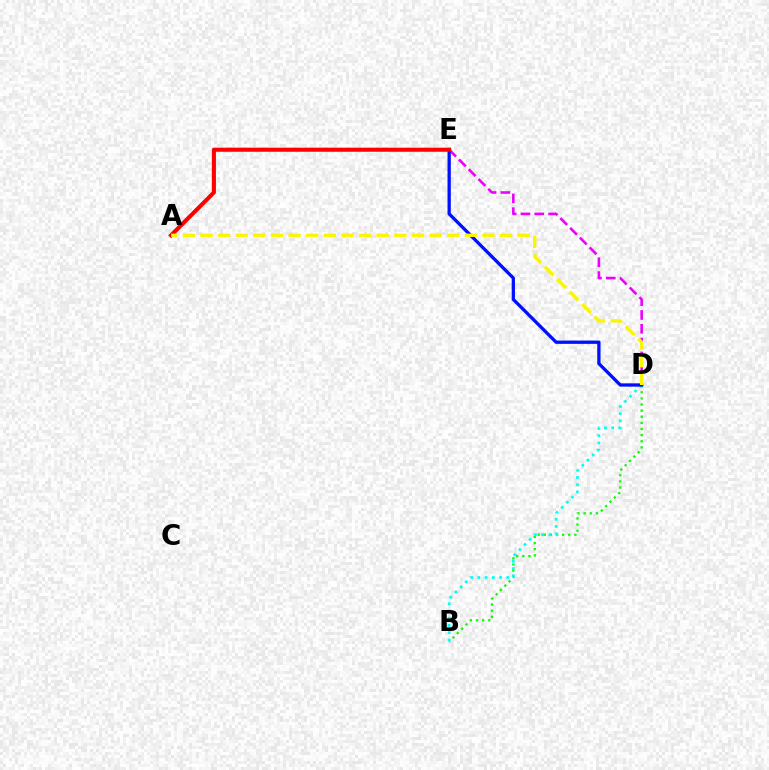{('B', 'D'): [{'color': '#08ff00', 'line_style': 'dotted', 'thickness': 1.66}, {'color': '#00fff6', 'line_style': 'dotted', 'thickness': 1.97}], ('D', 'E'): [{'color': '#ee00ff', 'line_style': 'dashed', 'thickness': 1.88}, {'color': '#0010ff', 'line_style': 'solid', 'thickness': 2.37}], ('A', 'E'): [{'color': '#ff0000', 'line_style': 'solid', 'thickness': 2.94}], ('A', 'D'): [{'color': '#fcf500', 'line_style': 'dashed', 'thickness': 2.39}]}